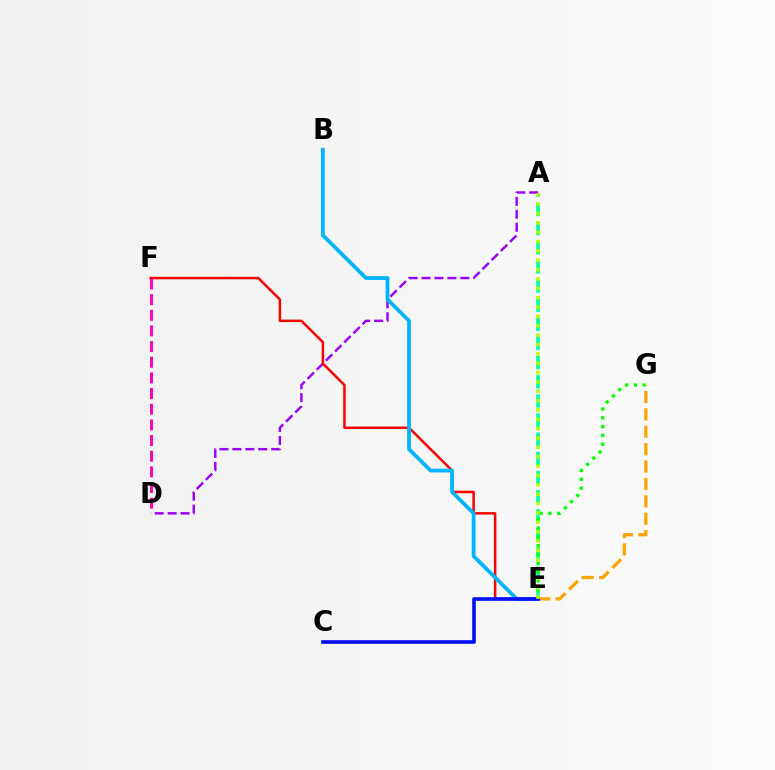{('A', 'E'): [{'color': '#00ff9d', 'line_style': 'dashed', 'thickness': 2.6}, {'color': '#b3ff00', 'line_style': 'dotted', 'thickness': 2.54}], ('E', 'G'): [{'color': '#08ff00', 'line_style': 'dotted', 'thickness': 2.39}, {'color': '#ffa500', 'line_style': 'dashed', 'thickness': 2.36}], ('A', 'D'): [{'color': '#9b00ff', 'line_style': 'dashed', 'thickness': 1.76}], ('E', 'F'): [{'color': '#ff0000', 'line_style': 'solid', 'thickness': 1.8}], ('B', 'E'): [{'color': '#00b5ff', 'line_style': 'solid', 'thickness': 2.72}], ('D', 'F'): [{'color': '#ff00bd', 'line_style': 'dashed', 'thickness': 2.13}], ('C', 'E'): [{'color': '#0010ff', 'line_style': 'solid', 'thickness': 2.61}]}